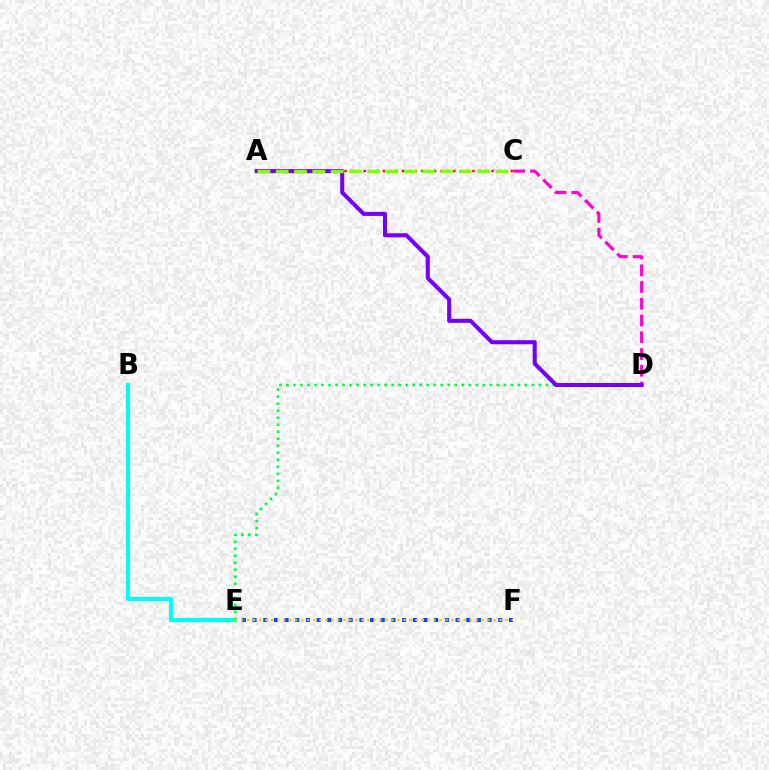{('B', 'E'): [{'color': '#00fff6', 'line_style': 'solid', 'thickness': 2.99}], ('E', 'F'): [{'color': '#004bff', 'line_style': 'dotted', 'thickness': 2.9}, {'color': '#ffbd00', 'line_style': 'dotted', 'thickness': 1.63}], ('C', 'D'): [{'color': '#ff00cf', 'line_style': 'dashed', 'thickness': 2.27}], ('D', 'E'): [{'color': '#00ff39', 'line_style': 'dotted', 'thickness': 1.91}], ('A', 'C'): [{'color': '#ff0000', 'line_style': 'dotted', 'thickness': 1.74}, {'color': '#84ff00', 'line_style': 'dashed', 'thickness': 2.49}], ('A', 'D'): [{'color': '#7200ff', 'line_style': 'solid', 'thickness': 2.92}]}